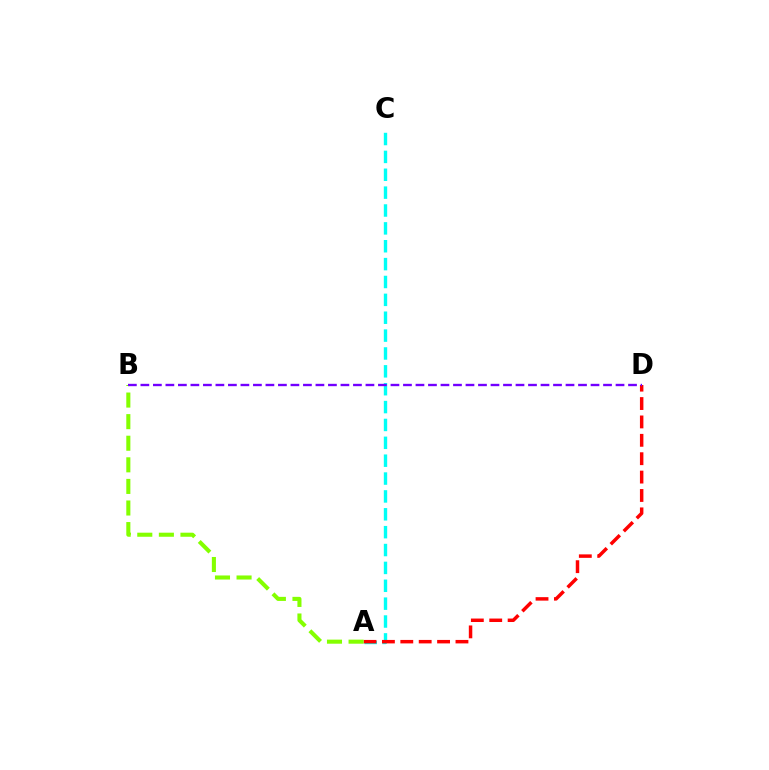{('A', 'C'): [{'color': '#00fff6', 'line_style': 'dashed', 'thickness': 2.43}], ('A', 'D'): [{'color': '#ff0000', 'line_style': 'dashed', 'thickness': 2.5}], ('A', 'B'): [{'color': '#84ff00', 'line_style': 'dashed', 'thickness': 2.93}], ('B', 'D'): [{'color': '#7200ff', 'line_style': 'dashed', 'thickness': 1.7}]}